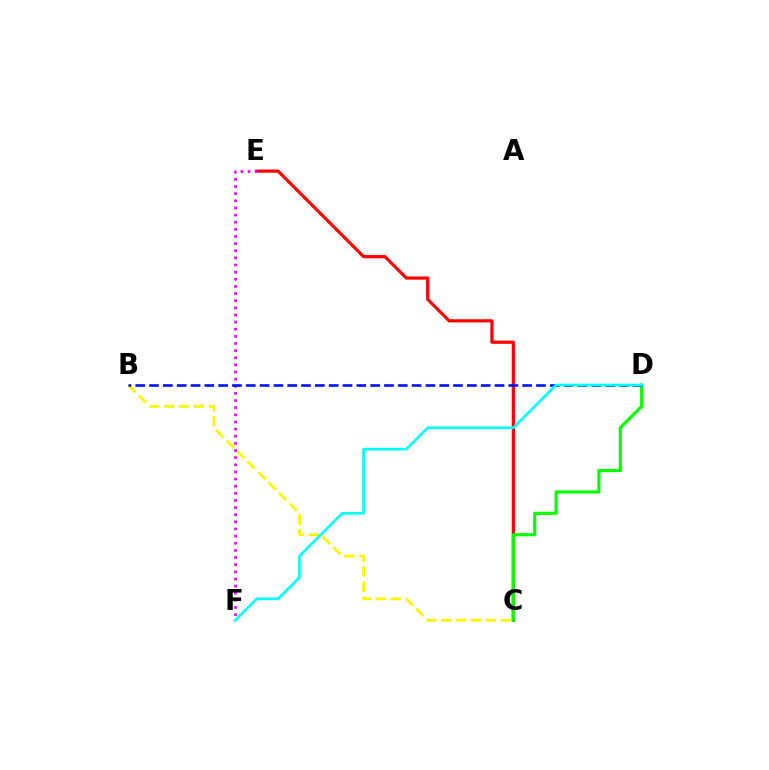{('C', 'E'): [{'color': '#ff0000', 'line_style': 'solid', 'thickness': 2.3}], ('C', 'D'): [{'color': '#08ff00', 'line_style': 'solid', 'thickness': 2.28}], ('B', 'C'): [{'color': '#fcf500', 'line_style': 'dashed', 'thickness': 2.02}], ('E', 'F'): [{'color': '#ee00ff', 'line_style': 'dotted', 'thickness': 1.94}], ('B', 'D'): [{'color': '#0010ff', 'line_style': 'dashed', 'thickness': 1.88}], ('D', 'F'): [{'color': '#00fff6', 'line_style': 'solid', 'thickness': 1.93}]}